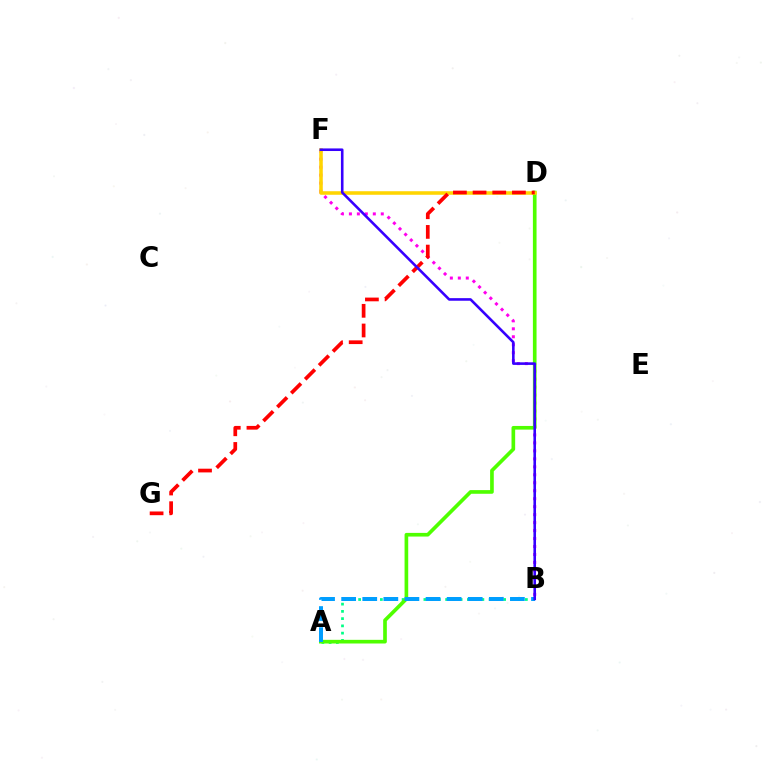{('A', 'B'): [{'color': '#00ff86', 'line_style': 'dotted', 'thickness': 1.97}, {'color': '#009eff', 'line_style': 'dashed', 'thickness': 2.87}], ('B', 'F'): [{'color': '#ff00ed', 'line_style': 'dotted', 'thickness': 2.17}, {'color': '#3700ff', 'line_style': 'solid', 'thickness': 1.87}], ('A', 'D'): [{'color': '#4fff00', 'line_style': 'solid', 'thickness': 2.64}], ('D', 'F'): [{'color': '#ffd500', 'line_style': 'solid', 'thickness': 2.55}], ('D', 'G'): [{'color': '#ff0000', 'line_style': 'dashed', 'thickness': 2.67}]}